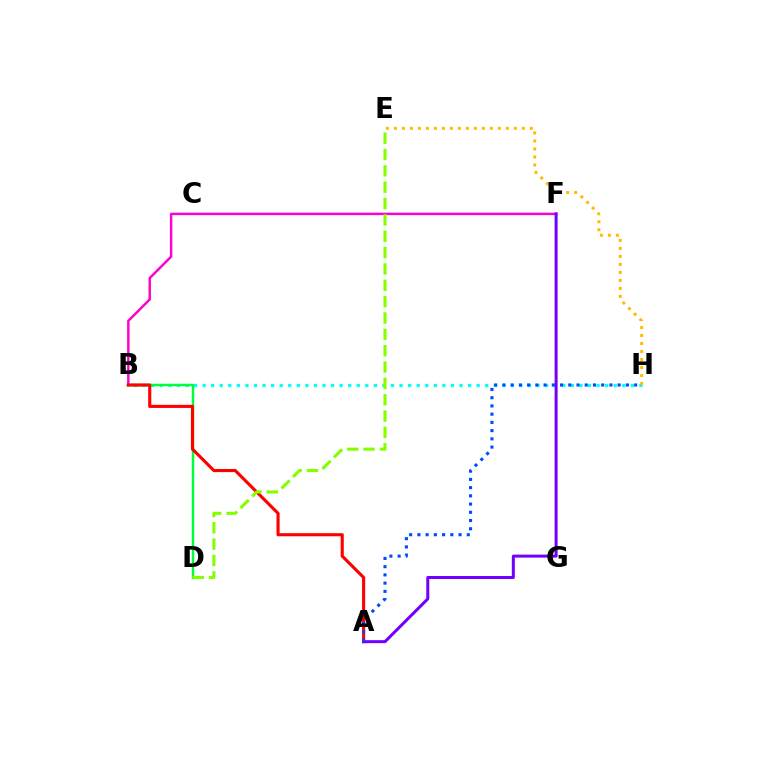{('B', 'F'): [{'color': '#ff00cf', 'line_style': 'solid', 'thickness': 1.77}], ('B', 'H'): [{'color': '#00fff6', 'line_style': 'dotted', 'thickness': 2.33}], ('E', 'H'): [{'color': '#ffbd00', 'line_style': 'dotted', 'thickness': 2.17}], ('B', 'D'): [{'color': '#00ff39', 'line_style': 'solid', 'thickness': 1.77}], ('A', 'B'): [{'color': '#ff0000', 'line_style': 'solid', 'thickness': 2.25}], ('A', 'F'): [{'color': '#7200ff', 'line_style': 'solid', 'thickness': 2.17}], ('D', 'E'): [{'color': '#84ff00', 'line_style': 'dashed', 'thickness': 2.22}], ('A', 'H'): [{'color': '#004bff', 'line_style': 'dotted', 'thickness': 2.24}]}